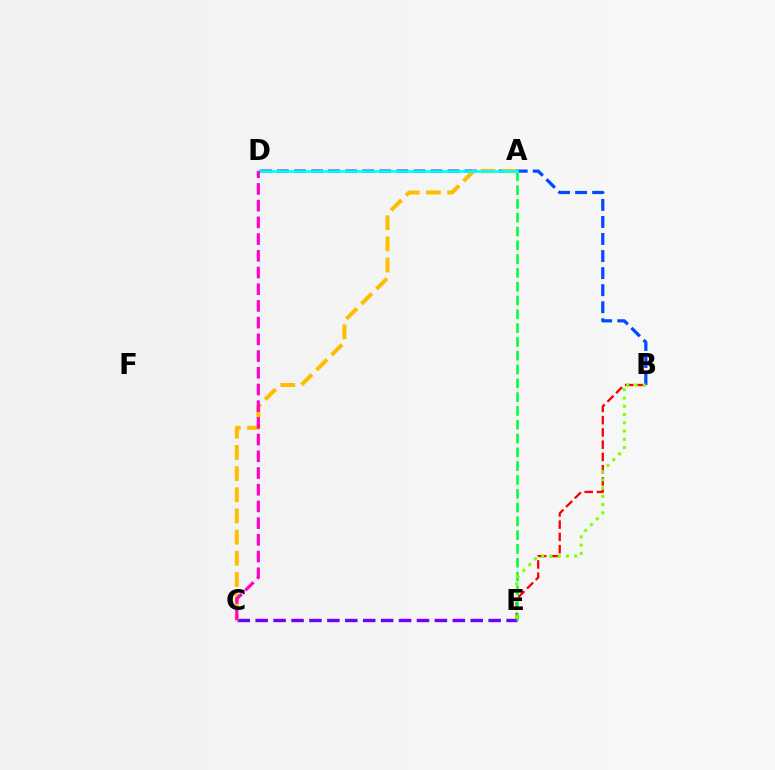{('B', 'D'): [{'color': '#004bff', 'line_style': 'dashed', 'thickness': 2.32}], ('C', 'E'): [{'color': '#7200ff', 'line_style': 'dashed', 'thickness': 2.43}], ('B', 'E'): [{'color': '#ff0000', 'line_style': 'dashed', 'thickness': 1.67}, {'color': '#84ff00', 'line_style': 'dotted', 'thickness': 2.24}], ('A', 'C'): [{'color': '#ffbd00', 'line_style': 'dashed', 'thickness': 2.88}], ('A', 'E'): [{'color': '#00ff39', 'line_style': 'dashed', 'thickness': 1.87}], ('A', 'D'): [{'color': '#00fff6', 'line_style': 'solid', 'thickness': 1.88}], ('C', 'D'): [{'color': '#ff00cf', 'line_style': 'dashed', 'thickness': 2.27}]}